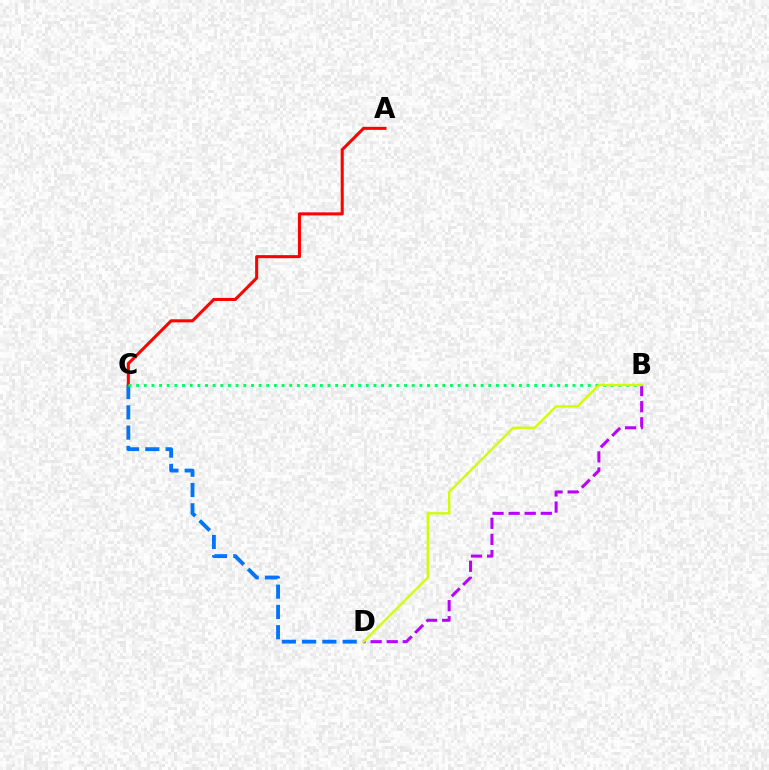{('A', 'C'): [{'color': '#ff0000', 'line_style': 'solid', 'thickness': 2.2}], ('C', 'D'): [{'color': '#0074ff', 'line_style': 'dashed', 'thickness': 2.75}], ('B', 'C'): [{'color': '#00ff5c', 'line_style': 'dotted', 'thickness': 2.08}], ('B', 'D'): [{'color': '#b900ff', 'line_style': 'dashed', 'thickness': 2.19}, {'color': '#d1ff00', 'line_style': 'solid', 'thickness': 1.71}]}